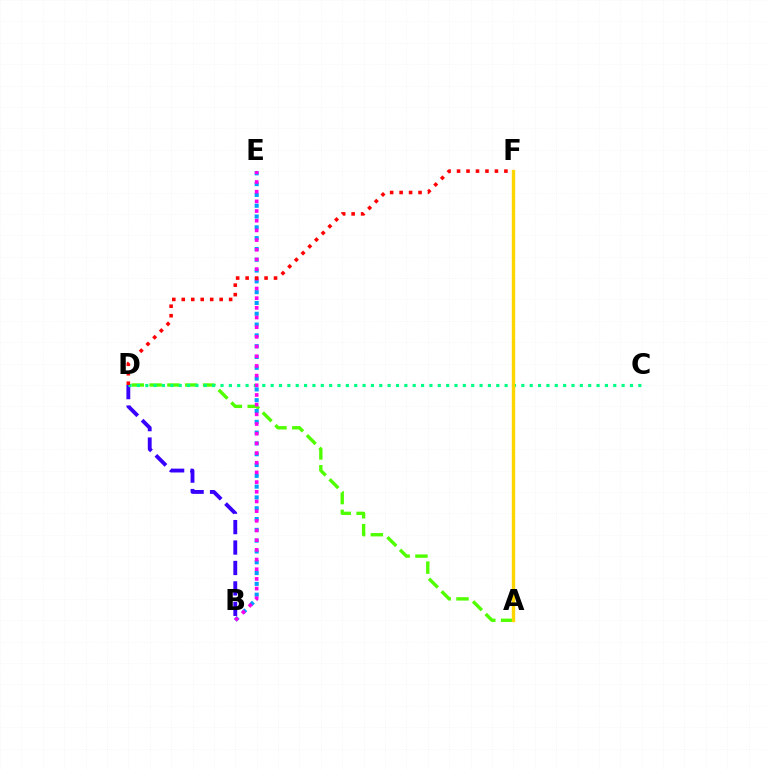{('B', 'D'): [{'color': '#3700ff', 'line_style': 'dashed', 'thickness': 2.78}], ('A', 'D'): [{'color': '#4fff00', 'line_style': 'dashed', 'thickness': 2.42}], ('B', 'E'): [{'color': '#009eff', 'line_style': 'dotted', 'thickness': 2.94}, {'color': '#ff00ed', 'line_style': 'dotted', 'thickness': 2.63}], ('C', 'D'): [{'color': '#00ff86', 'line_style': 'dotted', 'thickness': 2.27}], ('D', 'F'): [{'color': '#ff0000', 'line_style': 'dotted', 'thickness': 2.57}], ('A', 'F'): [{'color': '#ffd500', 'line_style': 'solid', 'thickness': 2.44}]}